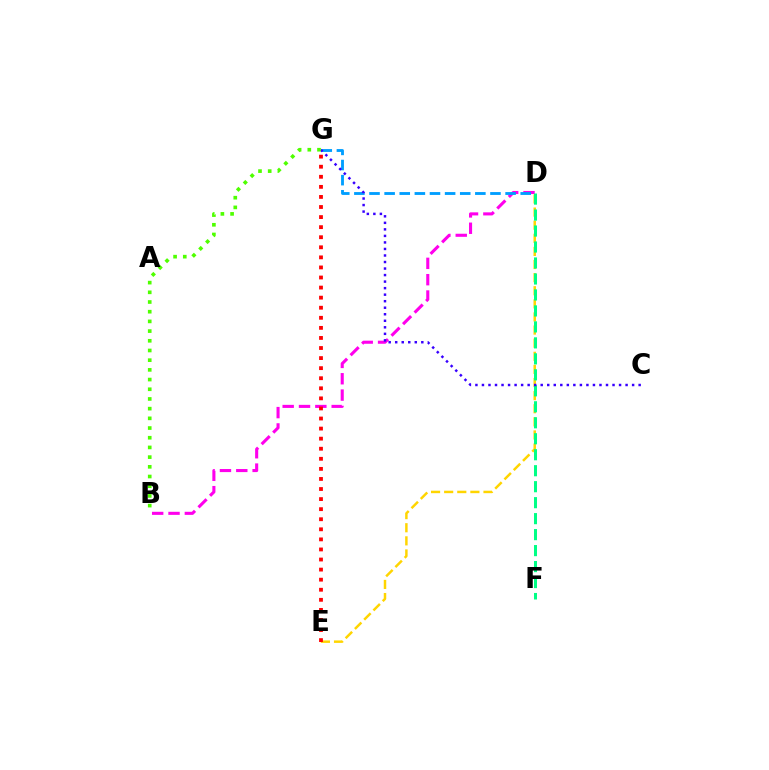{('B', 'D'): [{'color': '#ff00ed', 'line_style': 'dashed', 'thickness': 2.22}], ('D', 'G'): [{'color': '#009eff', 'line_style': 'dashed', 'thickness': 2.05}], ('D', 'E'): [{'color': '#ffd500', 'line_style': 'dashed', 'thickness': 1.78}], ('E', 'G'): [{'color': '#ff0000', 'line_style': 'dotted', 'thickness': 2.74}], ('D', 'F'): [{'color': '#00ff86', 'line_style': 'dashed', 'thickness': 2.17}], ('C', 'G'): [{'color': '#3700ff', 'line_style': 'dotted', 'thickness': 1.77}], ('B', 'G'): [{'color': '#4fff00', 'line_style': 'dotted', 'thickness': 2.63}]}